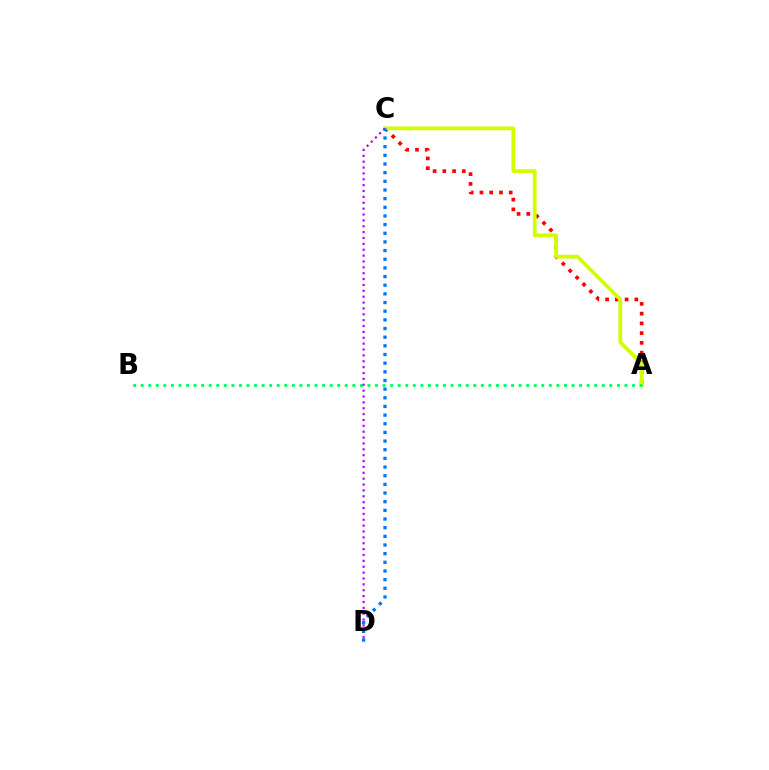{('A', 'C'): [{'color': '#ff0000', 'line_style': 'dotted', 'thickness': 2.65}, {'color': '#d1ff00', 'line_style': 'solid', 'thickness': 2.74}], ('A', 'B'): [{'color': '#00ff5c', 'line_style': 'dotted', 'thickness': 2.05}], ('C', 'D'): [{'color': '#b900ff', 'line_style': 'dotted', 'thickness': 1.59}, {'color': '#0074ff', 'line_style': 'dotted', 'thickness': 2.35}]}